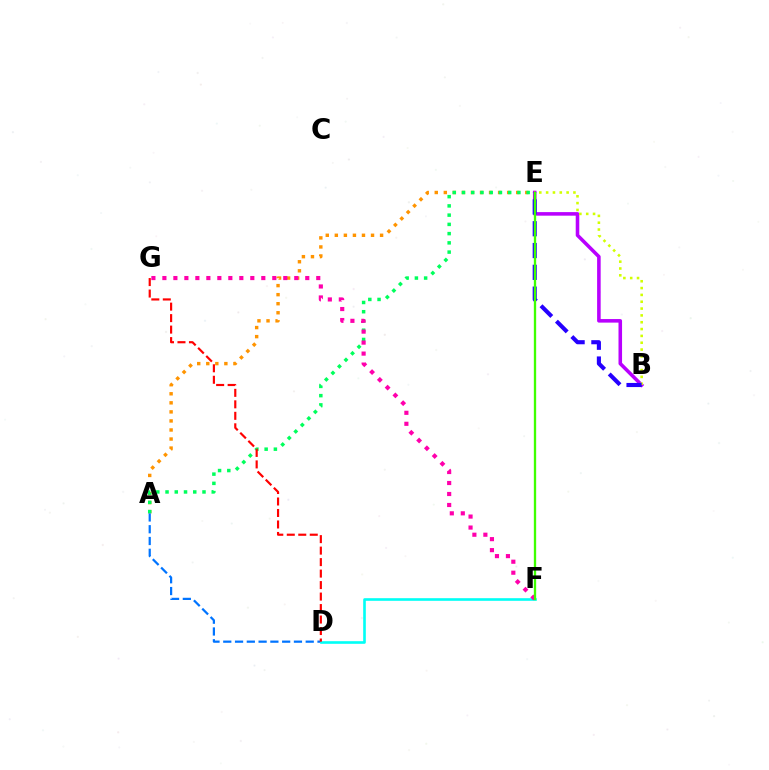{('B', 'E'): [{'color': '#b900ff', 'line_style': 'solid', 'thickness': 2.56}, {'color': '#d1ff00', 'line_style': 'dotted', 'thickness': 1.86}, {'color': '#2500ff', 'line_style': 'dashed', 'thickness': 2.96}], ('A', 'E'): [{'color': '#ff9400', 'line_style': 'dotted', 'thickness': 2.46}, {'color': '#00ff5c', 'line_style': 'dotted', 'thickness': 2.51}], ('A', 'D'): [{'color': '#0074ff', 'line_style': 'dashed', 'thickness': 1.6}], ('D', 'F'): [{'color': '#00fff6', 'line_style': 'solid', 'thickness': 1.89}], ('F', 'G'): [{'color': '#ff00ac', 'line_style': 'dotted', 'thickness': 2.99}], ('E', 'F'): [{'color': '#3dff00', 'line_style': 'solid', 'thickness': 1.67}], ('D', 'G'): [{'color': '#ff0000', 'line_style': 'dashed', 'thickness': 1.56}]}